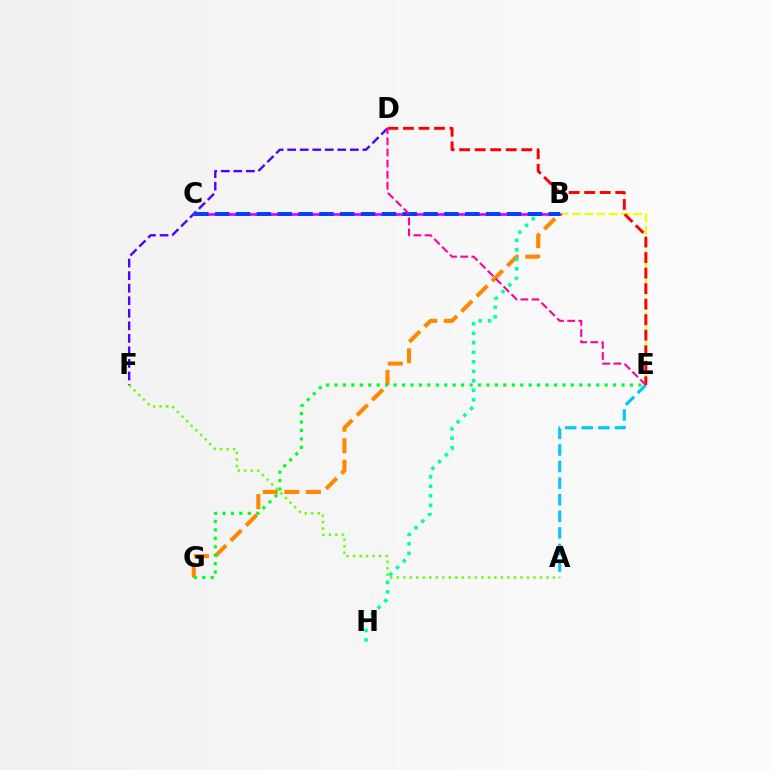{('D', 'F'): [{'color': '#4f00ff', 'line_style': 'dashed', 'thickness': 1.7}], ('B', 'G'): [{'color': '#ff8800', 'line_style': 'dashed', 'thickness': 2.93}], ('B', 'H'): [{'color': '#00ffaf', 'line_style': 'dotted', 'thickness': 2.58}], ('E', 'G'): [{'color': '#00ff27', 'line_style': 'dotted', 'thickness': 2.29}], ('A', 'F'): [{'color': '#66ff00', 'line_style': 'dotted', 'thickness': 1.77}], ('B', 'E'): [{'color': '#eeff00', 'line_style': 'dashed', 'thickness': 1.66}], ('B', 'C'): [{'color': '#d600ff', 'line_style': 'solid', 'thickness': 1.9}, {'color': '#003fff', 'line_style': 'dashed', 'thickness': 2.83}], ('A', 'E'): [{'color': '#00c7ff', 'line_style': 'dashed', 'thickness': 2.25}], ('D', 'E'): [{'color': '#ff0000', 'line_style': 'dashed', 'thickness': 2.11}, {'color': '#ff00a0', 'line_style': 'dashed', 'thickness': 1.51}]}